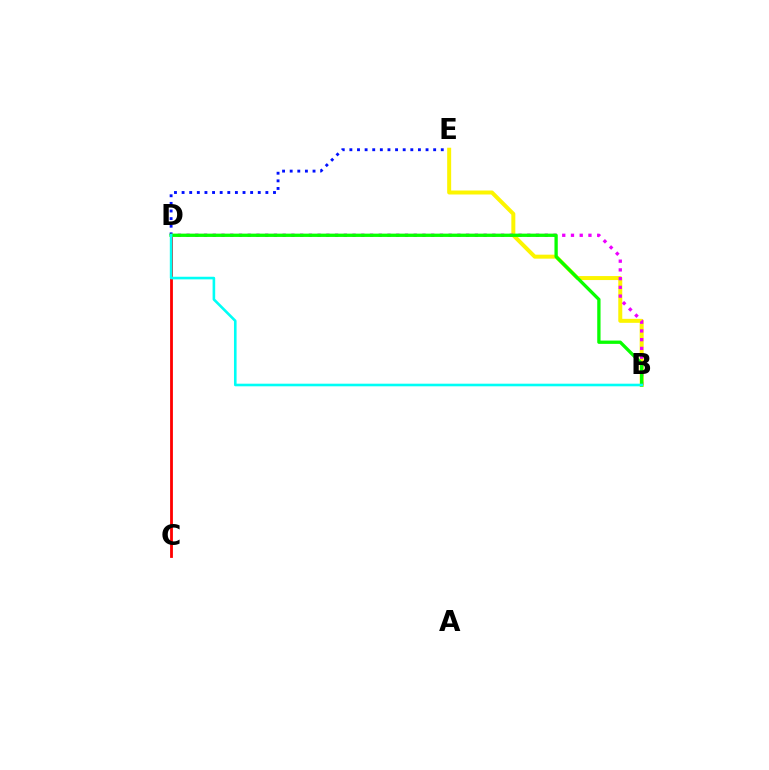{('D', 'E'): [{'color': '#0010ff', 'line_style': 'dotted', 'thickness': 2.07}], ('C', 'D'): [{'color': '#ff0000', 'line_style': 'solid', 'thickness': 2.02}], ('B', 'E'): [{'color': '#fcf500', 'line_style': 'solid', 'thickness': 2.87}], ('B', 'D'): [{'color': '#ee00ff', 'line_style': 'dotted', 'thickness': 2.37}, {'color': '#08ff00', 'line_style': 'solid', 'thickness': 2.38}, {'color': '#00fff6', 'line_style': 'solid', 'thickness': 1.88}]}